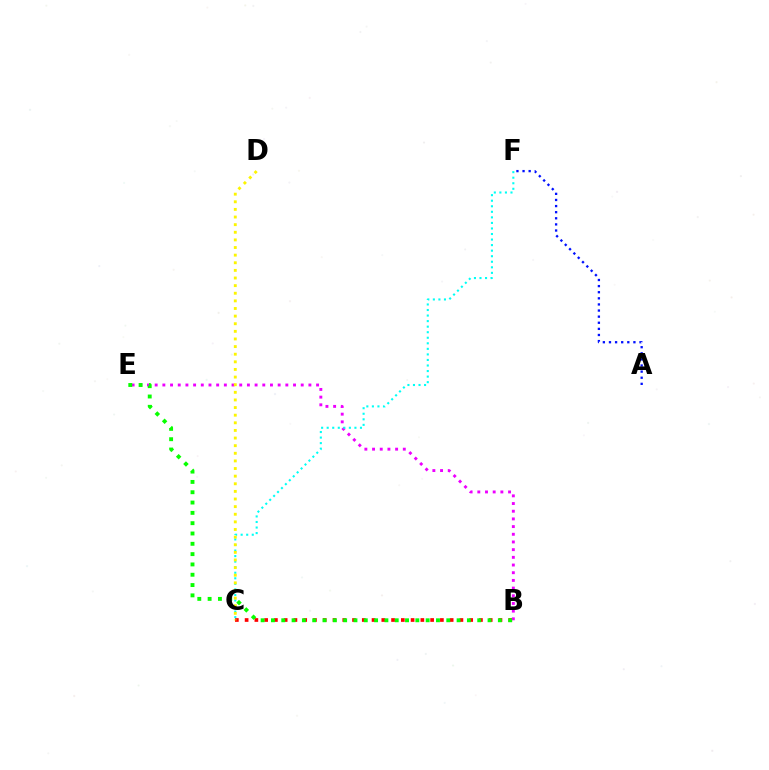{('B', 'C'): [{'color': '#ff0000', 'line_style': 'dotted', 'thickness': 2.65}], ('B', 'E'): [{'color': '#ee00ff', 'line_style': 'dotted', 'thickness': 2.09}, {'color': '#08ff00', 'line_style': 'dotted', 'thickness': 2.8}], ('C', 'F'): [{'color': '#00fff6', 'line_style': 'dotted', 'thickness': 1.51}], ('C', 'D'): [{'color': '#fcf500', 'line_style': 'dotted', 'thickness': 2.07}], ('A', 'F'): [{'color': '#0010ff', 'line_style': 'dotted', 'thickness': 1.66}]}